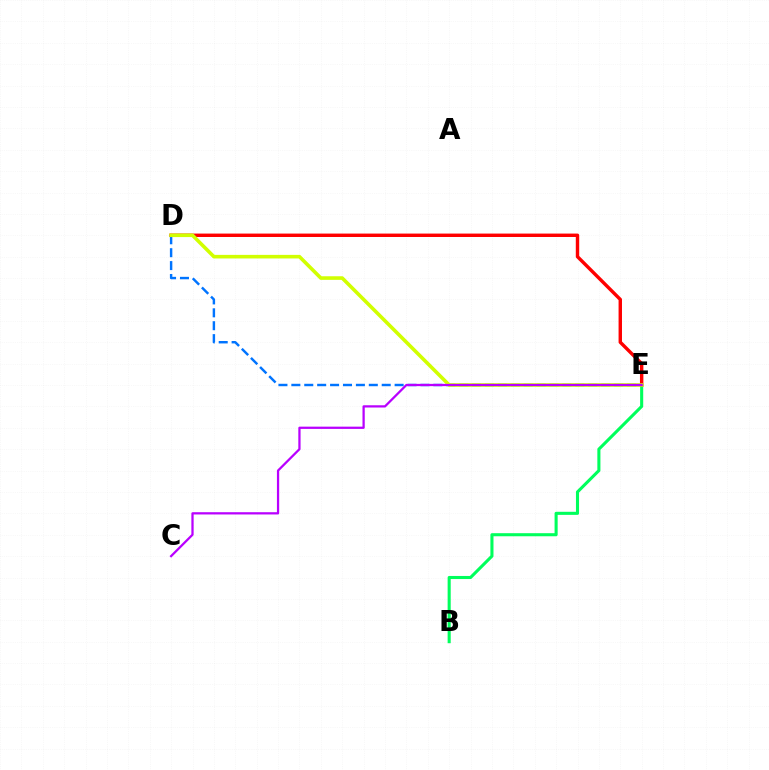{('B', 'E'): [{'color': '#00ff5c', 'line_style': 'solid', 'thickness': 2.22}], ('D', 'E'): [{'color': '#ff0000', 'line_style': 'solid', 'thickness': 2.46}, {'color': '#0074ff', 'line_style': 'dashed', 'thickness': 1.75}, {'color': '#d1ff00', 'line_style': 'solid', 'thickness': 2.59}], ('C', 'E'): [{'color': '#b900ff', 'line_style': 'solid', 'thickness': 1.62}]}